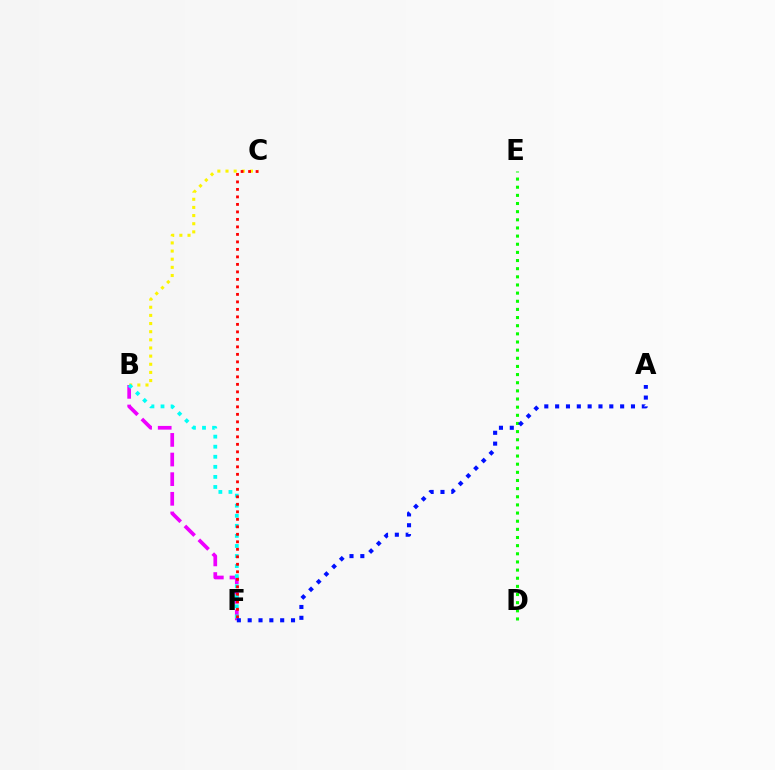{('D', 'E'): [{'color': '#08ff00', 'line_style': 'dotted', 'thickness': 2.21}], ('B', 'C'): [{'color': '#fcf500', 'line_style': 'dotted', 'thickness': 2.21}], ('B', 'F'): [{'color': '#ee00ff', 'line_style': 'dashed', 'thickness': 2.67}, {'color': '#00fff6', 'line_style': 'dotted', 'thickness': 2.73}], ('C', 'F'): [{'color': '#ff0000', 'line_style': 'dotted', 'thickness': 2.04}], ('A', 'F'): [{'color': '#0010ff', 'line_style': 'dotted', 'thickness': 2.94}]}